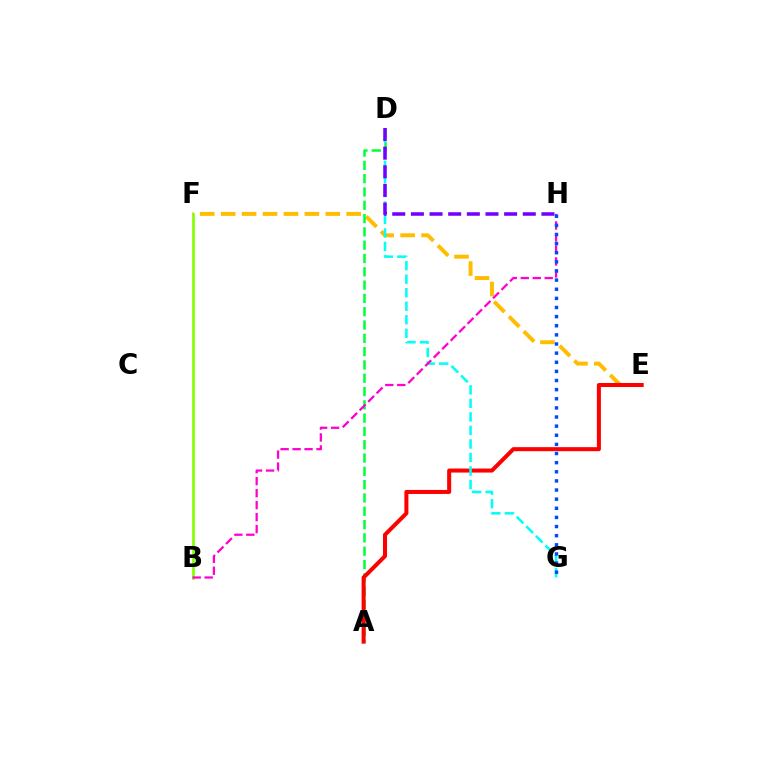{('E', 'F'): [{'color': '#ffbd00', 'line_style': 'dashed', 'thickness': 2.84}], ('A', 'D'): [{'color': '#00ff39', 'line_style': 'dashed', 'thickness': 1.81}], ('A', 'E'): [{'color': '#ff0000', 'line_style': 'solid', 'thickness': 2.9}], ('D', 'G'): [{'color': '#00fff6', 'line_style': 'dashed', 'thickness': 1.84}], ('B', 'F'): [{'color': '#84ff00', 'line_style': 'solid', 'thickness': 1.95}], ('B', 'H'): [{'color': '#ff00cf', 'line_style': 'dashed', 'thickness': 1.63}], ('G', 'H'): [{'color': '#004bff', 'line_style': 'dotted', 'thickness': 2.48}], ('D', 'H'): [{'color': '#7200ff', 'line_style': 'dashed', 'thickness': 2.53}]}